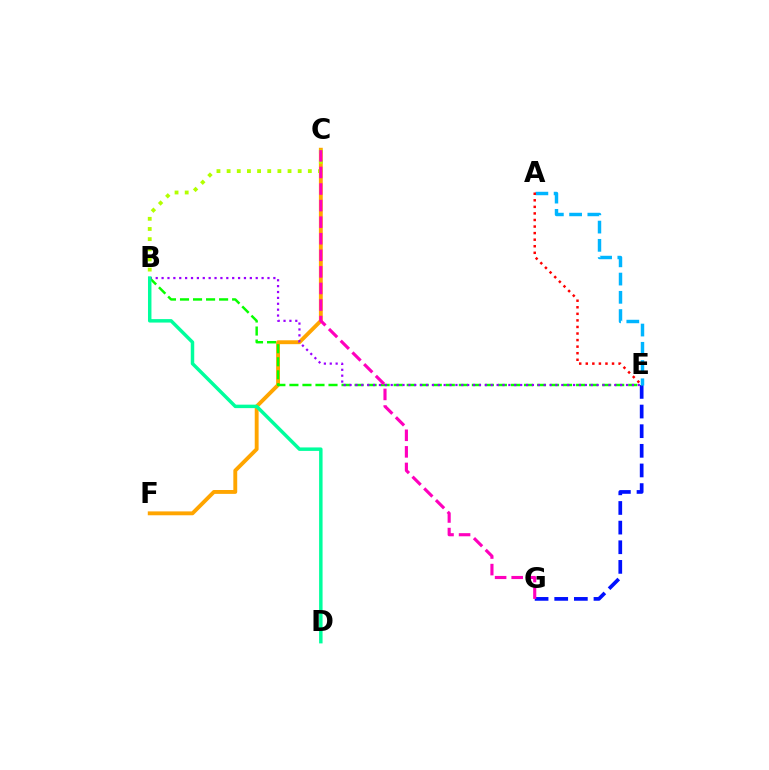{('E', 'G'): [{'color': '#0010ff', 'line_style': 'dashed', 'thickness': 2.67}], ('C', 'F'): [{'color': '#ffa500', 'line_style': 'solid', 'thickness': 2.79}], ('B', 'E'): [{'color': '#08ff00', 'line_style': 'dashed', 'thickness': 1.77}, {'color': '#9b00ff', 'line_style': 'dotted', 'thickness': 1.6}], ('B', 'C'): [{'color': '#b3ff00', 'line_style': 'dotted', 'thickness': 2.76}], ('A', 'E'): [{'color': '#00b5ff', 'line_style': 'dashed', 'thickness': 2.48}, {'color': '#ff0000', 'line_style': 'dotted', 'thickness': 1.78}], ('C', 'G'): [{'color': '#ff00bd', 'line_style': 'dashed', 'thickness': 2.25}], ('B', 'D'): [{'color': '#00ff9d', 'line_style': 'solid', 'thickness': 2.49}]}